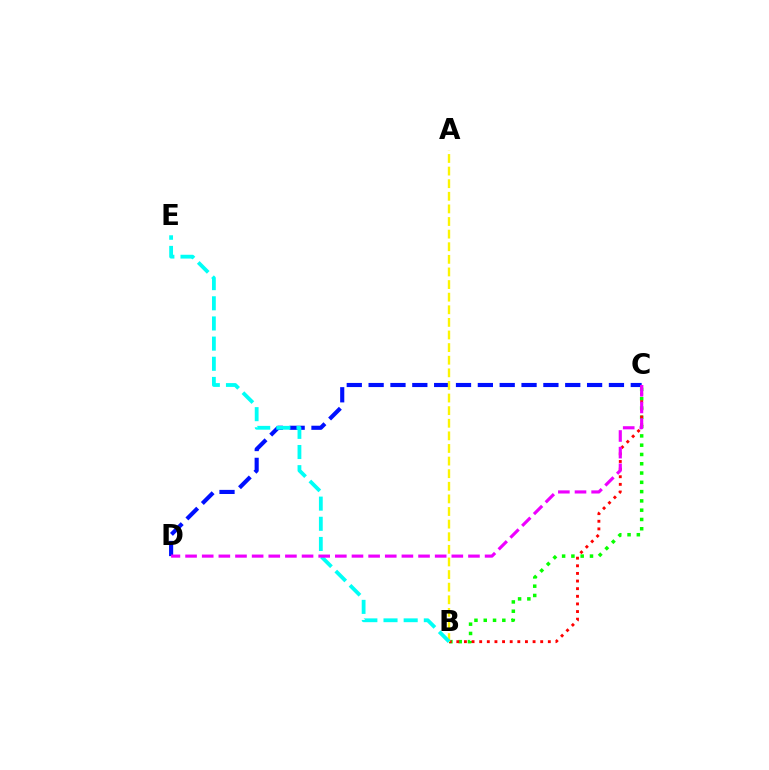{('B', 'C'): [{'color': '#08ff00', 'line_style': 'dotted', 'thickness': 2.52}, {'color': '#ff0000', 'line_style': 'dotted', 'thickness': 2.07}], ('C', 'D'): [{'color': '#0010ff', 'line_style': 'dashed', 'thickness': 2.97}, {'color': '#ee00ff', 'line_style': 'dashed', 'thickness': 2.26}], ('A', 'B'): [{'color': '#fcf500', 'line_style': 'dashed', 'thickness': 1.71}], ('B', 'E'): [{'color': '#00fff6', 'line_style': 'dashed', 'thickness': 2.74}]}